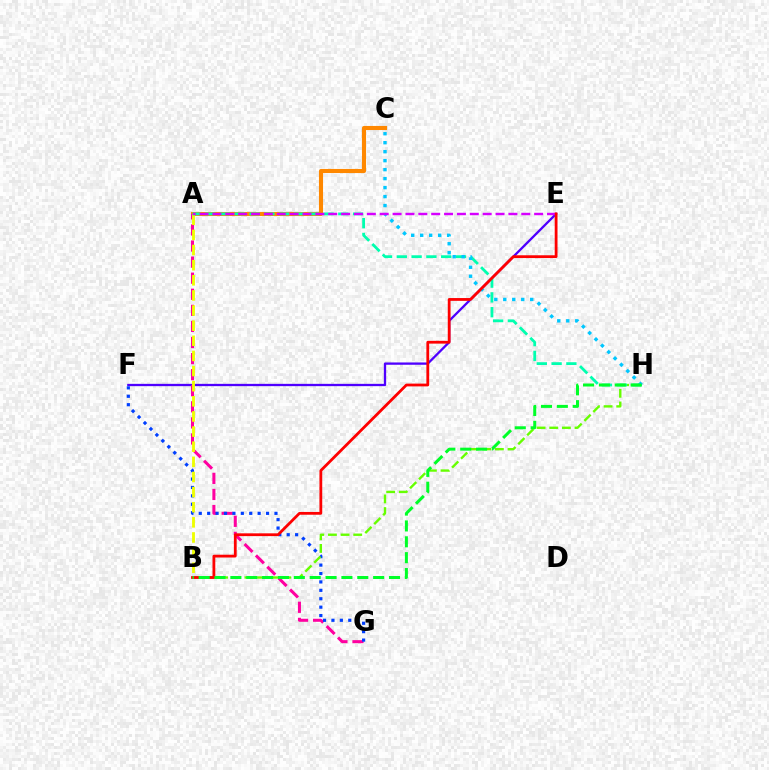{('A', 'C'): [{'color': '#ff8800', 'line_style': 'solid', 'thickness': 2.94}], ('E', 'F'): [{'color': '#4f00ff', 'line_style': 'solid', 'thickness': 1.66}], ('A', 'G'): [{'color': '#ff00a0', 'line_style': 'dashed', 'thickness': 2.18}], ('F', 'G'): [{'color': '#003fff', 'line_style': 'dotted', 'thickness': 2.29}], ('B', 'H'): [{'color': '#66ff00', 'line_style': 'dashed', 'thickness': 1.72}, {'color': '#00ff27', 'line_style': 'dashed', 'thickness': 2.15}], ('A', 'B'): [{'color': '#eeff00', 'line_style': 'dashed', 'thickness': 2.06}], ('A', 'H'): [{'color': '#00ffaf', 'line_style': 'dashed', 'thickness': 2.01}], ('C', 'H'): [{'color': '#00c7ff', 'line_style': 'dotted', 'thickness': 2.44}], ('A', 'E'): [{'color': '#d600ff', 'line_style': 'dashed', 'thickness': 1.75}], ('B', 'E'): [{'color': '#ff0000', 'line_style': 'solid', 'thickness': 2.01}]}